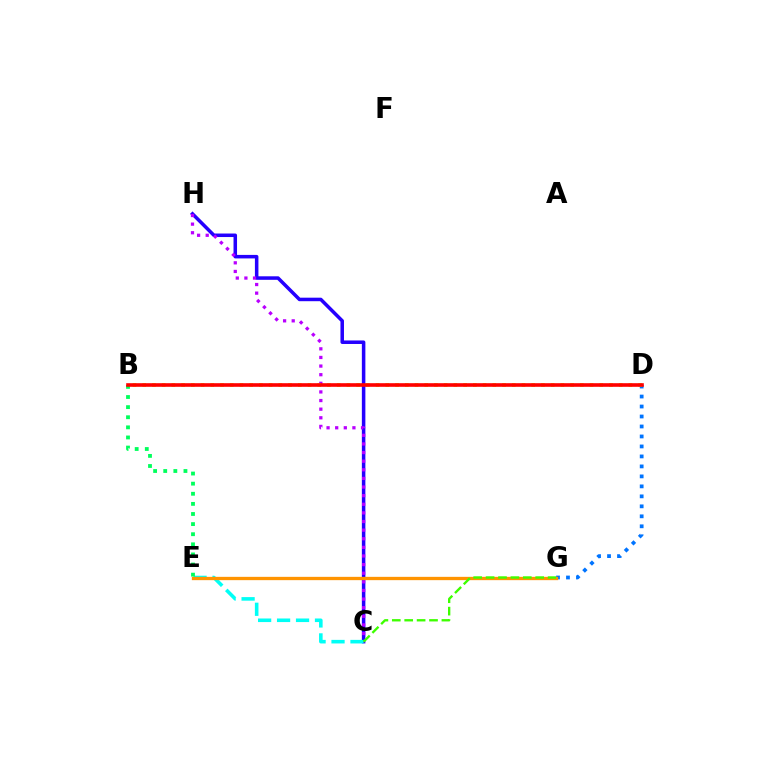{('C', 'H'): [{'color': '#2500ff', 'line_style': 'solid', 'thickness': 2.53}, {'color': '#b900ff', 'line_style': 'dotted', 'thickness': 2.34}], ('E', 'G'): [{'color': '#ff00ac', 'line_style': 'dotted', 'thickness': 1.91}, {'color': '#ff9400', 'line_style': 'solid', 'thickness': 2.38}], ('D', 'G'): [{'color': '#0074ff', 'line_style': 'dotted', 'thickness': 2.71}], ('C', 'E'): [{'color': '#00fff6', 'line_style': 'dashed', 'thickness': 2.58}], ('B', 'E'): [{'color': '#00ff5c', 'line_style': 'dotted', 'thickness': 2.75}], ('B', 'D'): [{'color': '#d1ff00', 'line_style': 'dotted', 'thickness': 2.64}, {'color': '#ff0000', 'line_style': 'solid', 'thickness': 2.61}], ('C', 'G'): [{'color': '#3dff00', 'line_style': 'dashed', 'thickness': 1.69}]}